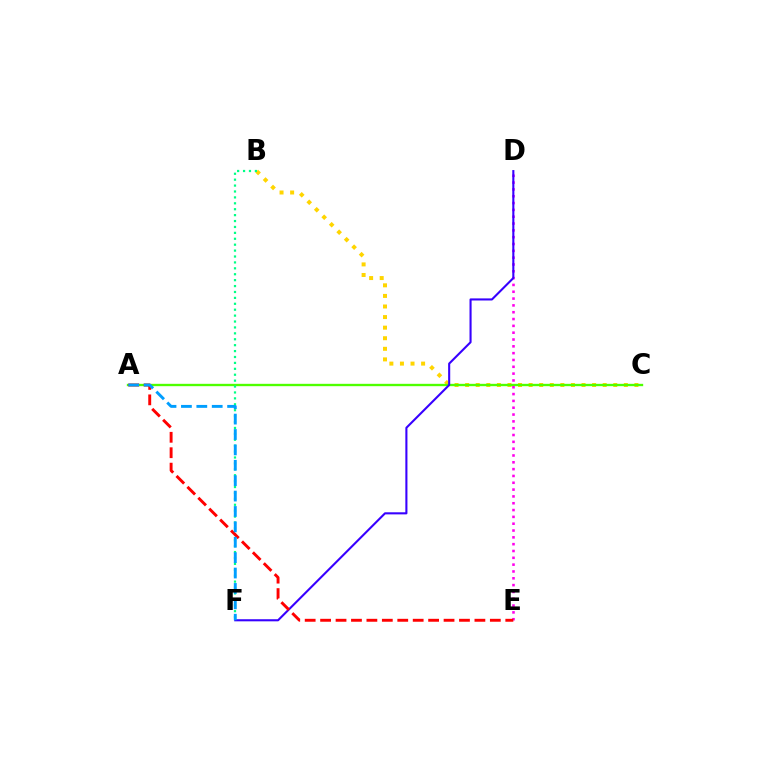{('B', 'C'): [{'color': '#ffd500', 'line_style': 'dotted', 'thickness': 2.87}], ('A', 'C'): [{'color': '#4fff00', 'line_style': 'solid', 'thickness': 1.69}], ('D', 'E'): [{'color': '#ff00ed', 'line_style': 'dotted', 'thickness': 1.85}], ('D', 'F'): [{'color': '#3700ff', 'line_style': 'solid', 'thickness': 1.51}], ('B', 'F'): [{'color': '#00ff86', 'line_style': 'dotted', 'thickness': 1.61}], ('A', 'E'): [{'color': '#ff0000', 'line_style': 'dashed', 'thickness': 2.1}], ('A', 'F'): [{'color': '#009eff', 'line_style': 'dashed', 'thickness': 2.09}]}